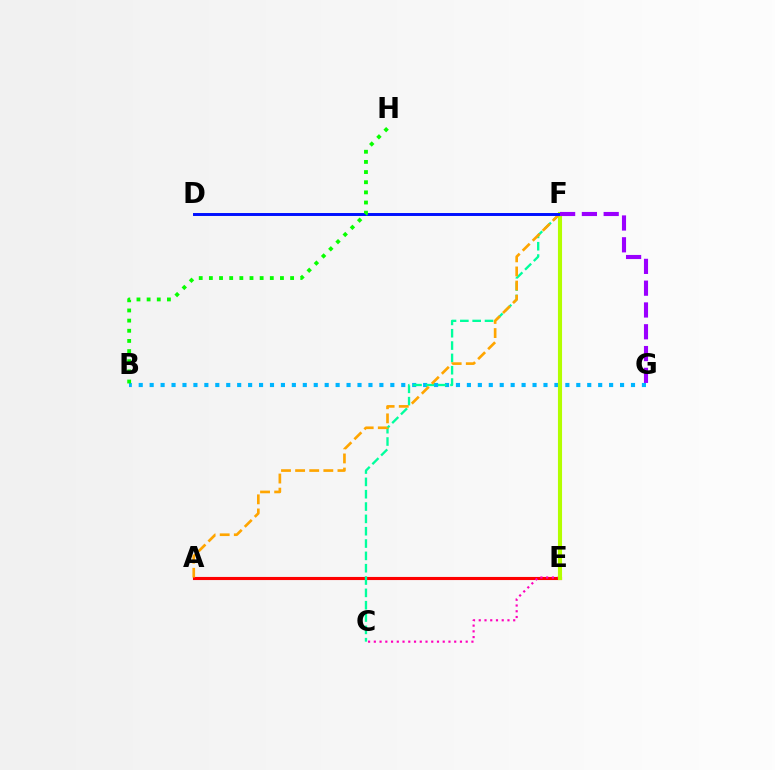{('A', 'E'): [{'color': '#ff0000', 'line_style': 'solid', 'thickness': 2.24}], ('B', 'G'): [{'color': '#00b5ff', 'line_style': 'dotted', 'thickness': 2.97}], ('C', 'E'): [{'color': '#ff00bd', 'line_style': 'dotted', 'thickness': 1.56}], ('C', 'F'): [{'color': '#00ff9d', 'line_style': 'dashed', 'thickness': 1.68}], ('E', 'F'): [{'color': '#b3ff00', 'line_style': 'solid', 'thickness': 2.95}], ('A', 'F'): [{'color': '#ffa500', 'line_style': 'dashed', 'thickness': 1.92}], ('D', 'F'): [{'color': '#0010ff', 'line_style': 'solid', 'thickness': 2.13}], ('B', 'H'): [{'color': '#08ff00', 'line_style': 'dotted', 'thickness': 2.76}], ('F', 'G'): [{'color': '#9b00ff', 'line_style': 'dashed', 'thickness': 2.96}]}